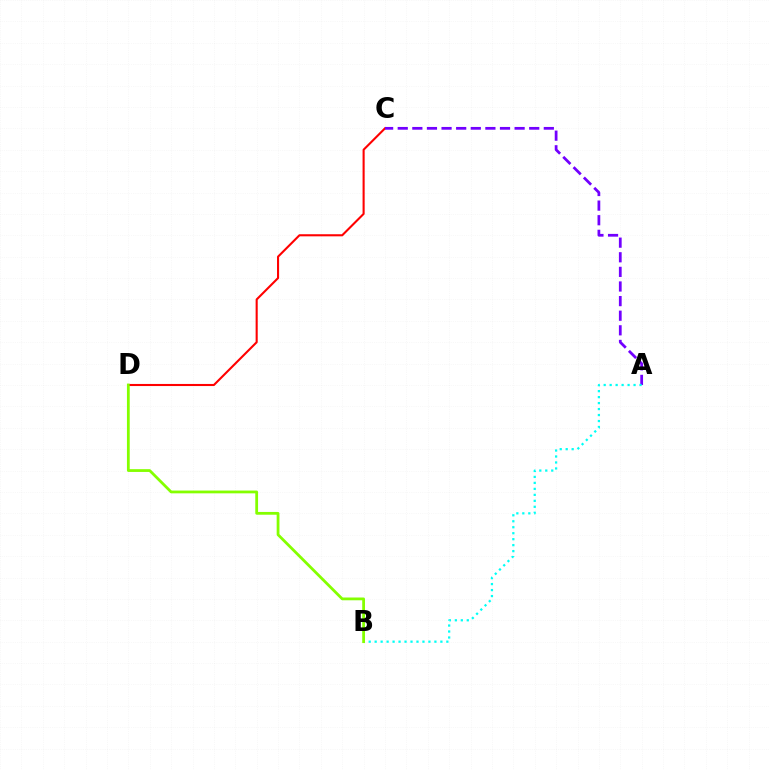{('C', 'D'): [{'color': '#ff0000', 'line_style': 'solid', 'thickness': 1.51}], ('A', 'C'): [{'color': '#7200ff', 'line_style': 'dashed', 'thickness': 1.98}], ('A', 'B'): [{'color': '#00fff6', 'line_style': 'dotted', 'thickness': 1.62}], ('B', 'D'): [{'color': '#84ff00', 'line_style': 'solid', 'thickness': 2.0}]}